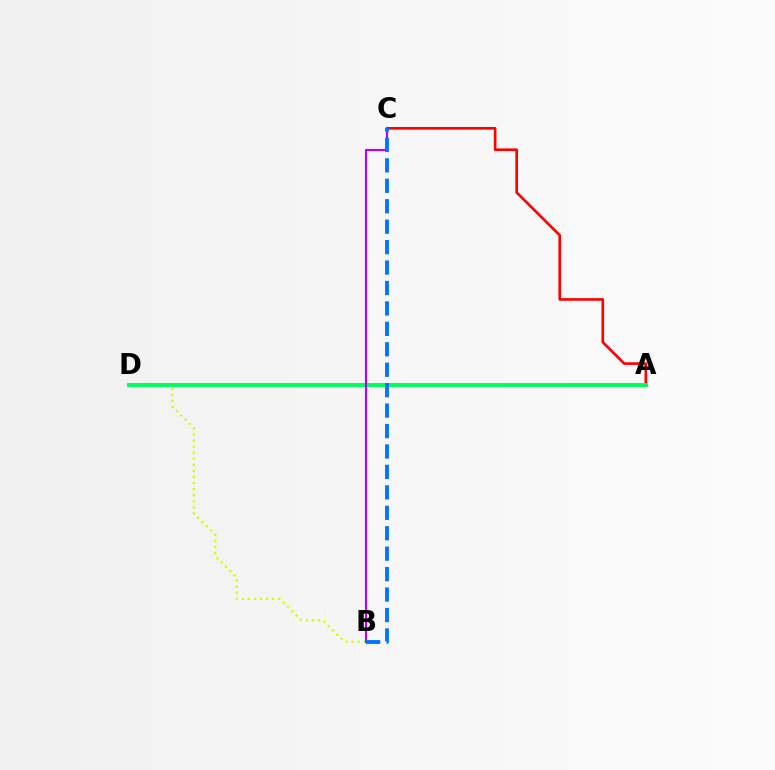{('B', 'D'): [{'color': '#d1ff00', 'line_style': 'dotted', 'thickness': 1.65}], ('A', 'C'): [{'color': '#ff0000', 'line_style': 'solid', 'thickness': 1.9}], ('A', 'D'): [{'color': '#00ff5c', 'line_style': 'solid', 'thickness': 2.85}], ('B', 'C'): [{'color': '#b900ff', 'line_style': 'solid', 'thickness': 1.55}, {'color': '#0074ff', 'line_style': 'dashed', 'thickness': 2.78}]}